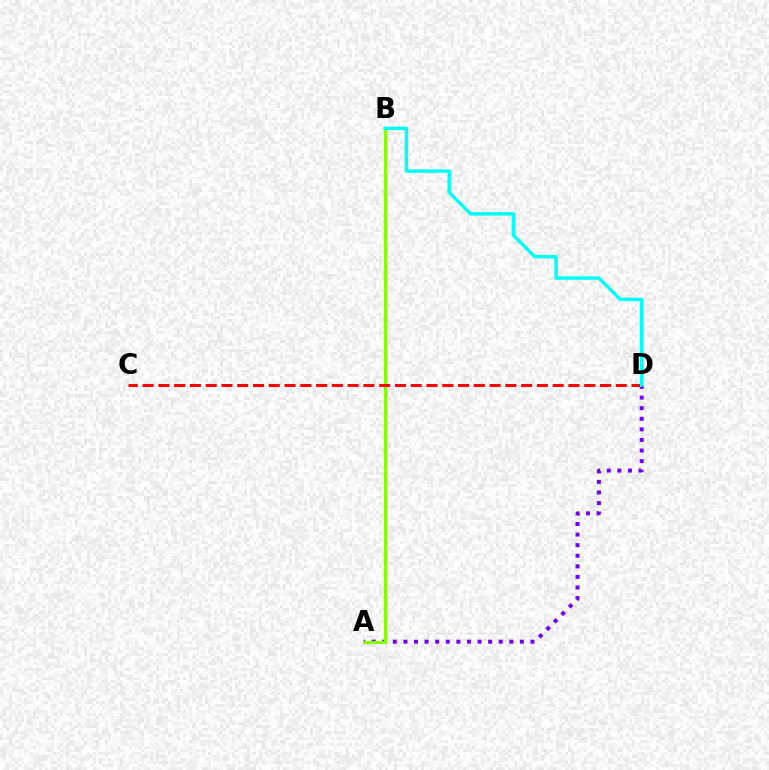{('A', 'D'): [{'color': '#7200ff', 'line_style': 'dotted', 'thickness': 2.88}], ('A', 'B'): [{'color': '#84ff00', 'line_style': 'solid', 'thickness': 2.23}], ('C', 'D'): [{'color': '#ff0000', 'line_style': 'dashed', 'thickness': 2.14}], ('B', 'D'): [{'color': '#00fff6', 'line_style': 'solid', 'thickness': 2.48}]}